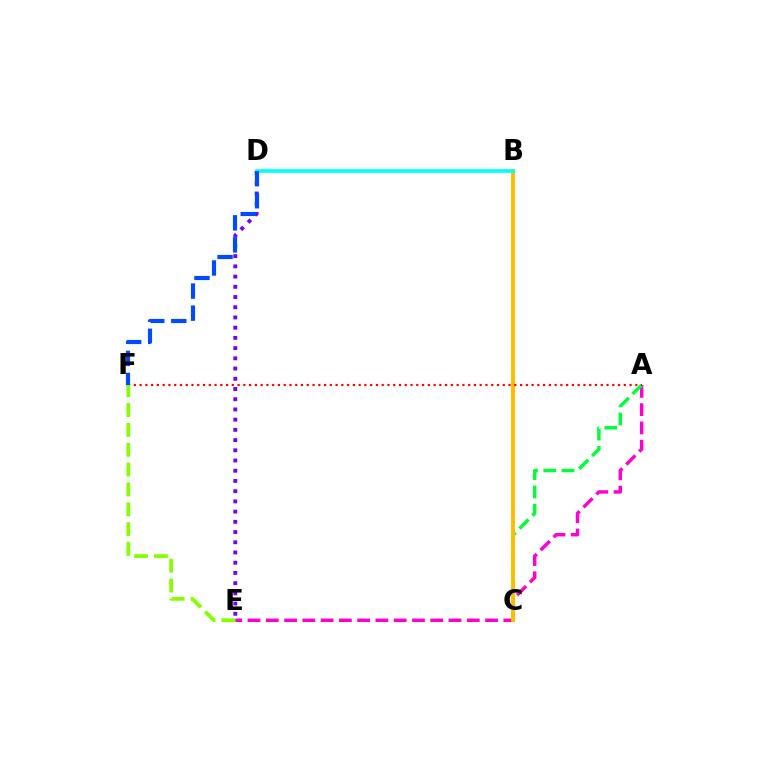{('A', 'E'): [{'color': '#ff00cf', 'line_style': 'dashed', 'thickness': 2.48}], ('A', 'C'): [{'color': '#00ff39', 'line_style': 'dashed', 'thickness': 2.48}], ('B', 'C'): [{'color': '#ffbd00', 'line_style': 'solid', 'thickness': 2.82}], ('D', 'E'): [{'color': '#7200ff', 'line_style': 'dotted', 'thickness': 2.78}], ('A', 'F'): [{'color': '#ff0000', 'line_style': 'dotted', 'thickness': 1.57}], ('B', 'D'): [{'color': '#00fff6', 'line_style': 'solid', 'thickness': 2.66}], ('D', 'F'): [{'color': '#004bff', 'line_style': 'dashed', 'thickness': 3.0}], ('E', 'F'): [{'color': '#84ff00', 'line_style': 'dashed', 'thickness': 2.7}]}